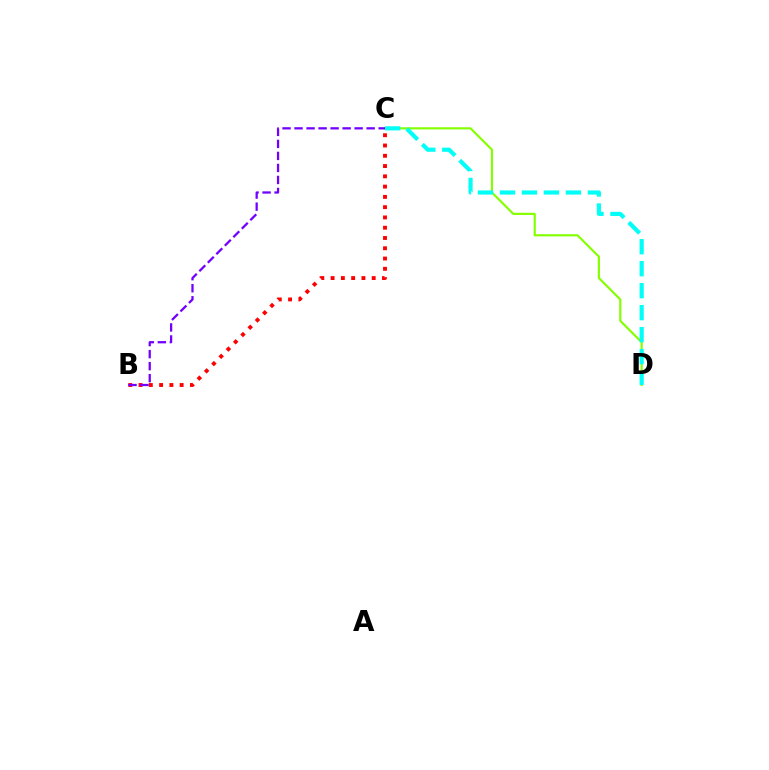{('C', 'D'): [{'color': '#84ff00', 'line_style': 'solid', 'thickness': 1.55}, {'color': '#00fff6', 'line_style': 'dashed', 'thickness': 2.99}], ('B', 'C'): [{'color': '#ff0000', 'line_style': 'dotted', 'thickness': 2.79}, {'color': '#7200ff', 'line_style': 'dashed', 'thickness': 1.63}]}